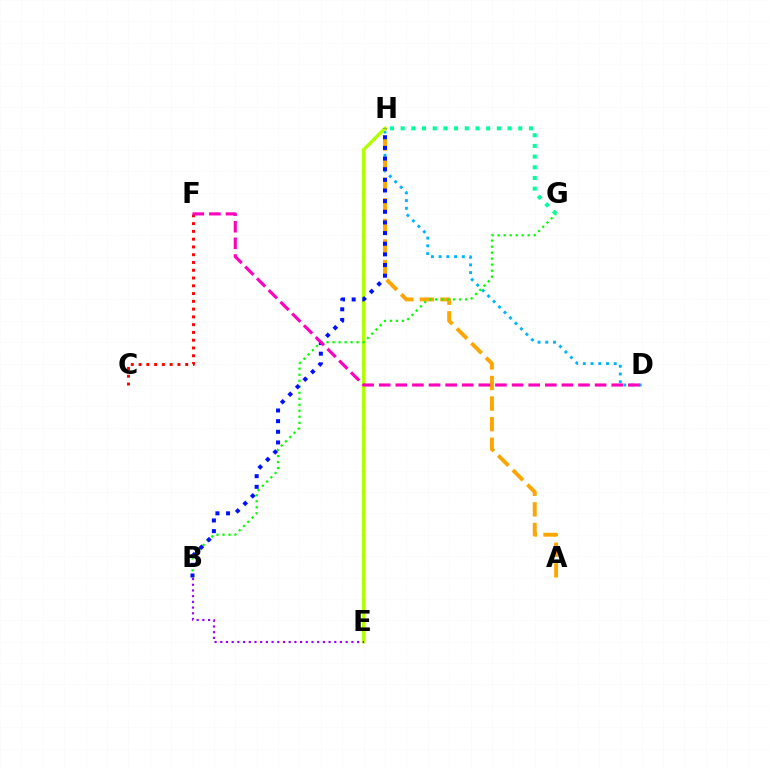{('C', 'F'): [{'color': '#ff0000', 'line_style': 'dotted', 'thickness': 2.11}], ('D', 'H'): [{'color': '#00b5ff', 'line_style': 'dotted', 'thickness': 2.1}], ('A', 'H'): [{'color': '#ffa500', 'line_style': 'dashed', 'thickness': 2.8}], ('E', 'H'): [{'color': '#b3ff00', 'line_style': 'solid', 'thickness': 2.45}], ('B', 'G'): [{'color': '#08ff00', 'line_style': 'dotted', 'thickness': 1.63}], ('B', 'H'): [{'color': '#0010ff', 'line_style': 'dotted', 'thickness': 2.89}], ('G', 'H'): [{'color': '#00ff9d', 'line_style': 'dotted', 'thickness': 2.9}], ('B', 'E'): [{'color': '#9b00ff', 'line_style': 'dotted', 'thickness': 1.55}], ('D', 'F'): [{'color': '#ff00bd', 'line_style': 'dashed', 'thickness': 2.26}]}